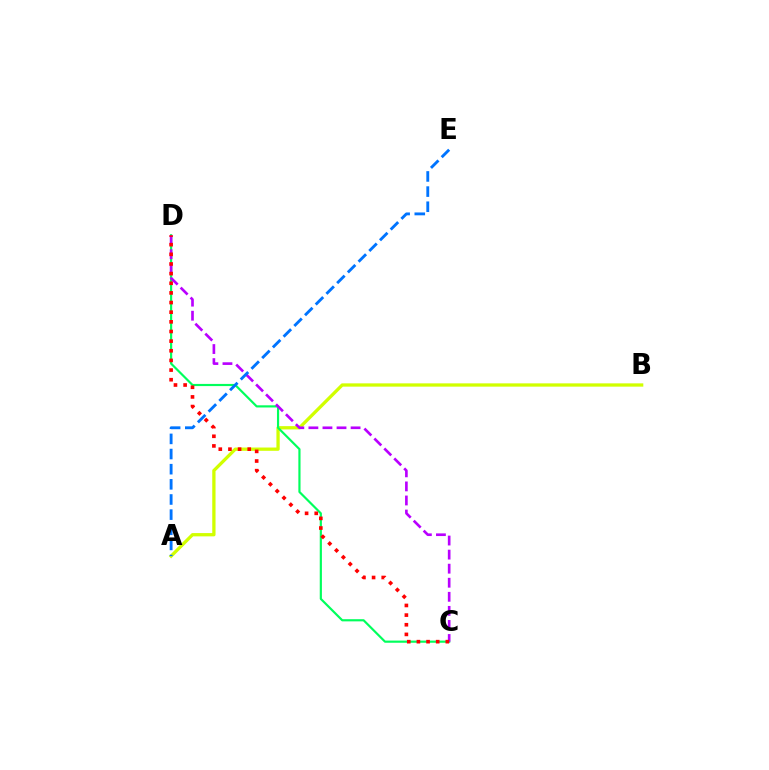{('A', 'B'): [{'color': '#d1ff00', 'line_style': 'solid', 'thickness': 2.37}], ('C', 'D'): [{'color': '#00ff5c', 'line_style': 'solid', 'thickness': 1.56}, {'color': '#b900ff', 'line_style': 'dashed', 'thickness': 1.91}, {'color': '#ff0000', 'line_style': 'dotted', 'thickness': 2.62}], ('A', 'E'): [{'color': '#0074ff', 'line_style': 'dashed', 'thickness': 2.06}]}